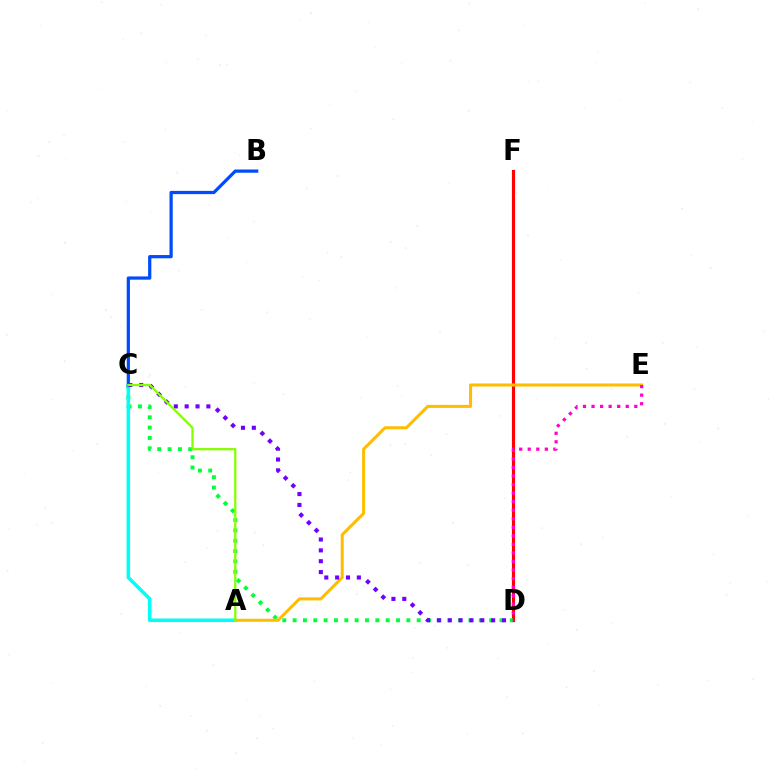{('D', 'F'): [{'color': '#ff0000', 'line_style': 'solid', 'thickness': 2.26}], ('C', 'D'): [{'color': '#00ff39', 'line_style': 'dotted', 'thickness': 2.81}, {'color': '#7200ff', 'line_style': 'dotted', 'thickness': 2.95}], ('A', 'C'): [{'color': '#00fff6', 'line_style': 'solid', 'thickness': 2.54}, {'color': '#84ff00', 'line_style': 'solid', 'thickness': 1.63}], ('A', 'E'): [{'color': '#ffbd00', 'line_style': 'solid', 'thickness': 2.19}], ('B', 'C'): [{'color': '#004bff', 'line_style': 'solid', 'thickness': 2.33}], ('D', 'E'): [{'color': '#ff00cf', 'line_style': 'dotted', 'thickness': 2.32}]}